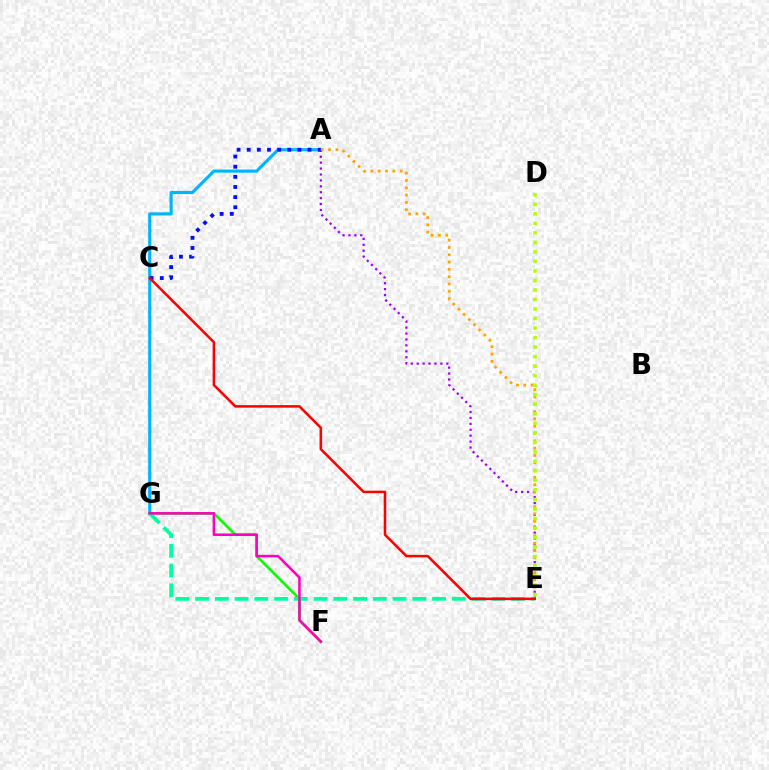{('A', 'G'): [{'color': '#00b5ff', 'line_style': 'solid', 'thickness': 2.25}], ('A', 'E'): [{'color': '#9b00ff', 'line_style': 'dotted', 'thickness': 1.61}, {'color': '#ffa500', 'line_style': 'dotted', 'thickness': 1.99}], ('F', 'G'): [{'color': '#08ff00', 'line_style': 'solid', 'thickness': 1.9}, {'color': '#ff00bd', 'line_style': 'solid', 'thickness': 1.82}], ('A', 'C'): [{'color': '#0010ff', 'line_style': 'dotted', 'thickness': 2.75}], ('E', 'G'): [{'color': '#00ff9d', 'line_style': 'dashed', 'thickness': 2.68}], ('C', 'E'): [{'color': '#ff0000', 'line_style': 'solid', 'thickness': 1.82}], ('D', 'E'): [{'color': '#b3ff00', 'line_style': 'dotted', 'thickness': 2.59}]}